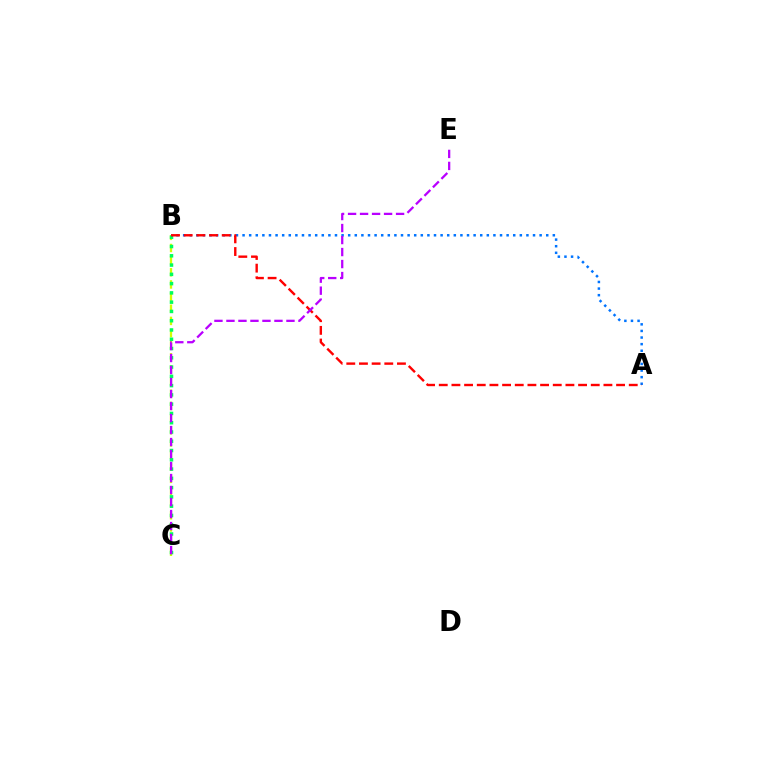{('B', 'C'): [{'color': '#d1ff00', 'line_style': 'dashed', 'thickness': 1.65}, {'color': '#00ff5c', 'line_style': 'dotted', 'thickness': 2.52}], ('A', 'B'): [{'color': '#0074ff', 'line_style': 'dotted', 'thickness': 1.79}, {'color': '#ff0000', 'line_style': 'dashed', 'thickness': 1.72}], ('C', 'E'): [{'color': '#b900ff', 'line_style': 'dashed', 'thickness': 1.63}]}